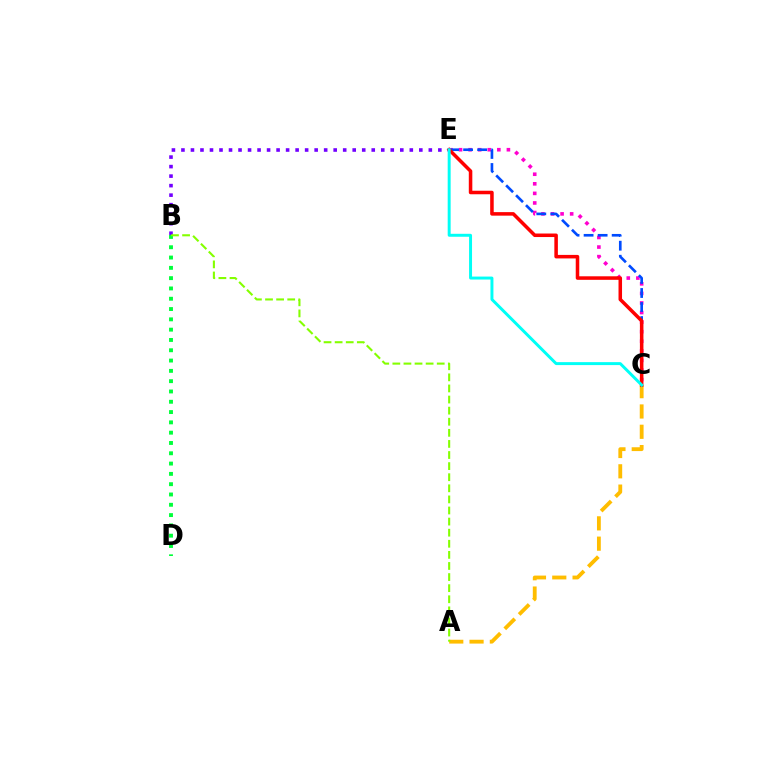{('C', 'E'): [{'color': '#ff00cf', 'line_style': 'dotted', 'thickness': 2.6}, {'color': '#004bff', 'line_style': 'dashed', 'thickness': 1.91}, {'color': '#ff0000', 'line_style': 'solid', 'thickness': 2.54}, {'color': '#00fff6', 'line_style': 'solid', 'thickness': 2.13}], ('B', 'E'): [{'color': '#7200ff', 'line_style': 'dotted', 'thickness': 2.59}], ('A', 'C'): [{'color': '#ffbd00', 'line_style': 'dashed', 'thickness': 2.76}], ('B', 'D'): [{'color': '#00ff39', 'line_style': 'dotted', 'thickness': 2.8}], ('A', 'B'): [{'color': '#84ff00', 'line_style': 'dashed', 'thickness': 1.51}]}